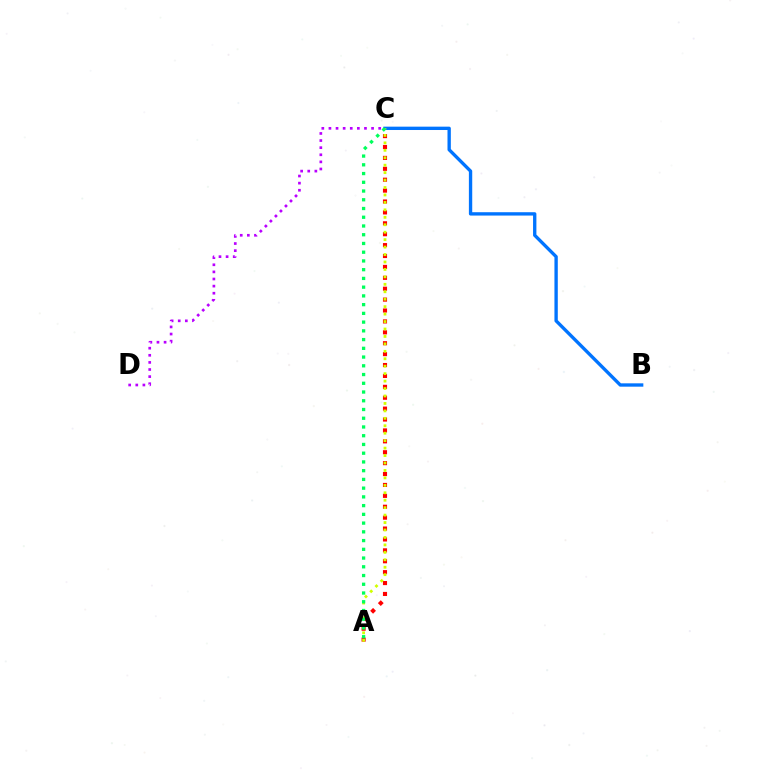{('B', 'C'): [{'color': '#0074ff', 'line_style': 'solid', 'thickness': 2.41}], ('A', 'C'): [{'color': '#ff0000', 'line_style': 'dotted', 'thickness': 2.96}, {'color': '#d1ff00', 'line_style': 'dotted', 'thickness': 2.02}, {'color': '#00ff5c', 'line_style': 'dotted', 'thickness': 2.37}], ('C', 'D'): [{'color': '#b900ff', 'line_style': 'dotted', 'thickness': 1.93}]}